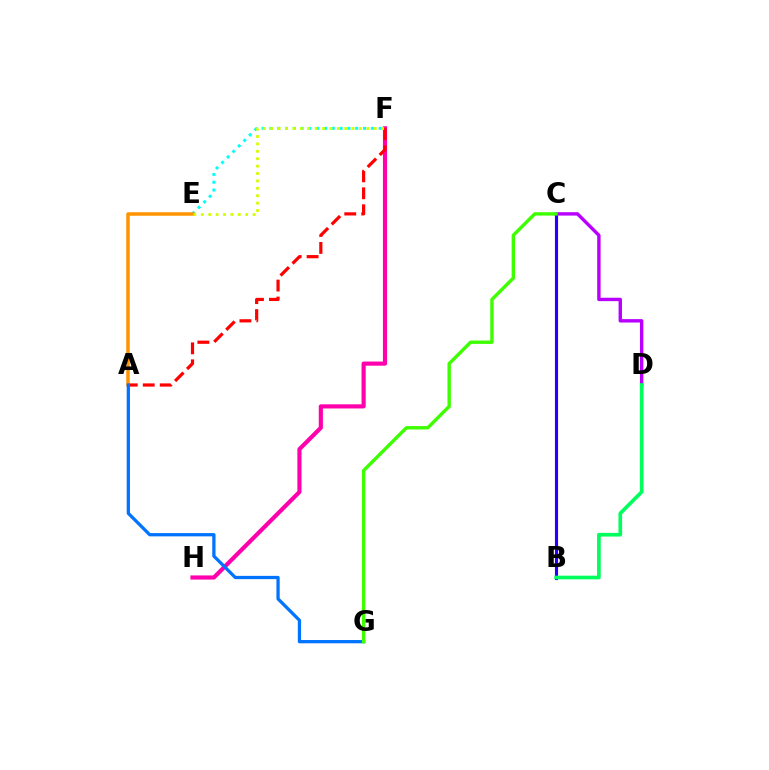{('C', 'D'): [{'color': '#b900ff', 'line_style': 'solid', 'thickness': 2.45}], ('F', 'H'): [{'color': '#ff00ac', 'line_style': 'solid', 'thickness': 2.98}], ('E', 'F'): [{'color': '#00fff6', 'line_style': 'dotted', 'thickness': 2.12}, {'color': '#d1ff00', 'line_style': 'dotted', 'thickness': 2.01}], ('A', 'F'): [{'color': '#ff0000', 'line_style': 'dashed', 'thickness': 2.31}], ('A', 'E'): [{'color': '#ff9400', 'line_style': 'solid', 'thickness': 2.52}], ('A', 'G'): [{'color': '#0074ff', 'line_style': 'solid', 'thickness': 2.35}], ('B', 'C'): [{'color': '#2500ff', 'line_style': 'solid', 'thickness': 2.25}], ('C', 'G'): [{'color': '#3dff00', 'line_style': 'solid', 'thickness': 2.44}], ('B', 'D'): [{'color': '#00ff5c', 'line_style': 'solid', 'thickness': 2.64}]}